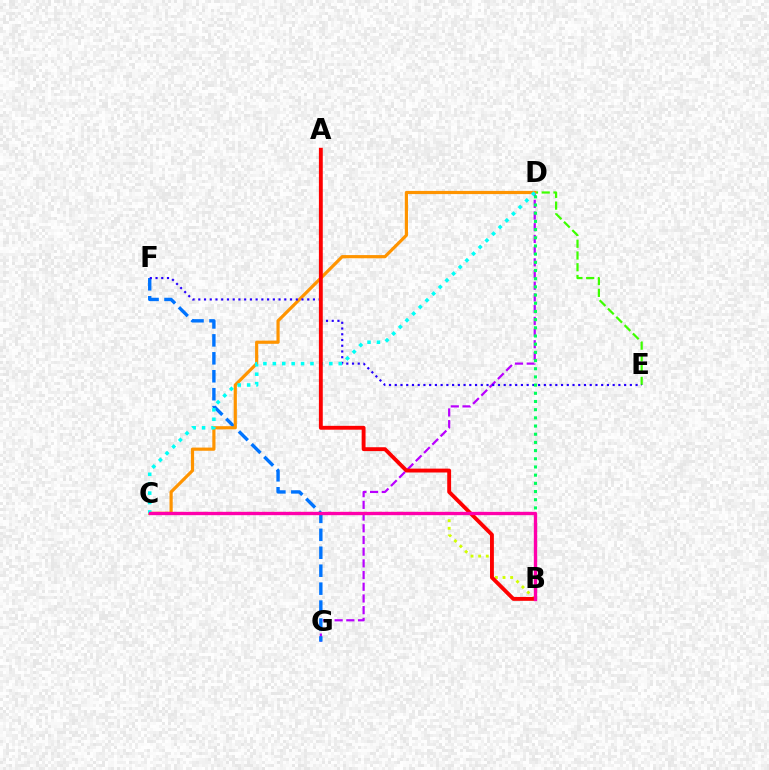{('D', 'G'): [{'color': '#b900ff', 'line_style': 'dashed', 'thickness': 1.59}], ('D', 'E'): [{'color': '#3dff00', 'line_style': 'dashed', 'thickness': 1.6}], ('F', 'G'): [{'color': '#0074ff', 'line_style': 'dashed', 'thickness': 2.44}], ('C', 'D'): [{'color': '#ff9400', 'line_style': 'solid', 'thickness': 2.29}, {'color': '#00fff6', 'line_style': 'dotted', 'thickness': 2.56}], ('E', 'F'): [{'color': '#2500ff', 'line_style': 'dotted', 'thickness': 1.56}], ('B', 'C'): [{'color': '#d1ff00', 'line_style': 'dotted', 'thickness': 2.07}, {'color': '#ff00ac', 'line_style': 'solid', 'thickness': 2.41}], ('A', 'B'): [{'color': '#ff0000', 'line_style': 'solid', 'thickness': 2.79}], ('B', 'D'): [{'color': '#00ff5c', 'line_style': 'dotted', 'thickness': 2.22}]}